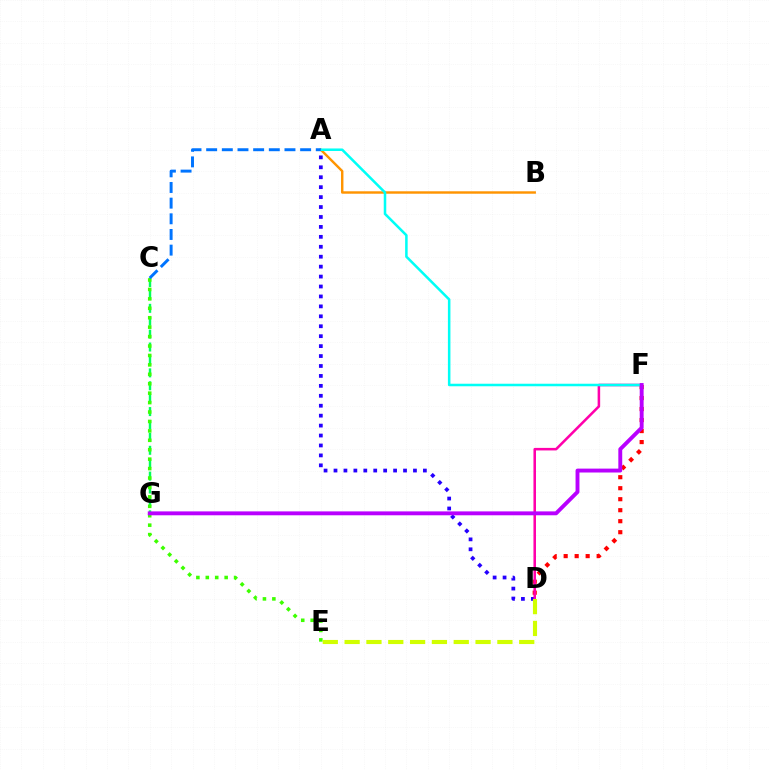{('C', 'G'): [{'color': '#00ff5c', 'line_style': 'dashed', 'thickness': 1.75}], ('A', 'B'): [{'color': '#ff9400', 'line_style': 'solid', 'thickness': 1.74}], ('C', 'E'): [{'color': '#3dff00', 'line_style': 'dotted', 'thickness': 2.56}], ('D', 'F'): [{'color': '#ff0000', 'line_style': 'dotted', 'thickness': 2.99}, {'color': '#ff00ac', 'line_style': 'solid', 'thickness': 1.83}], ('A', 'D'): [{'color': '#2500ff', 'line_style': 'dotted', 'thickness': 2.7}], ('A', 'F'): [{'color': '#00fff6', 'line_style': 'solid', 'thickness': 1.82}], ('F', 'G'): [{'color': '#b900ff', 'line_style': 'solid', 'thickness': 2.8}], ('A', 'C'): [{'color': '#0074ff', 'line_style': 'dashed', 'thickness': 2.13}], ('D', 'E'): [{'color': '#d1ff00', 'line_style': 'dashed', 'thickness': 2.97}]}